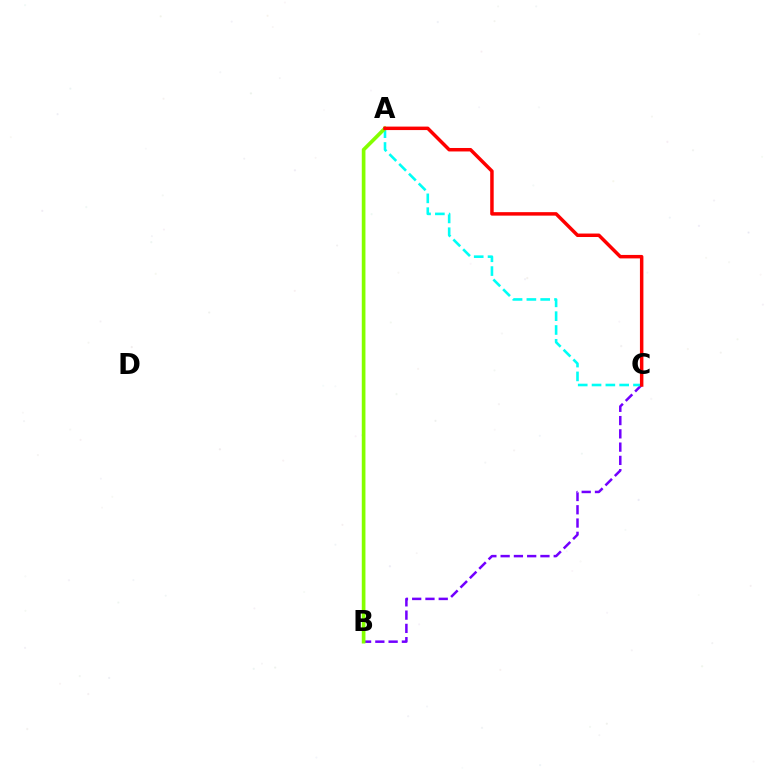{('B', 'C'): [{'color': '#7200ff', 'line_style': 'dashed', 'thickness': 1.8}], ('A', 'C'): [{'color': '#00fff6', 'line_style': 'dashed', 'thickness': 1.88}, {'color': '#ff0000', 'line_style': 'solid', 'thickness': 2.5}], ('A', 'B'): [{'color': '#84ff00', 'line_style': 'solid', 'thickness': 2.64}]}